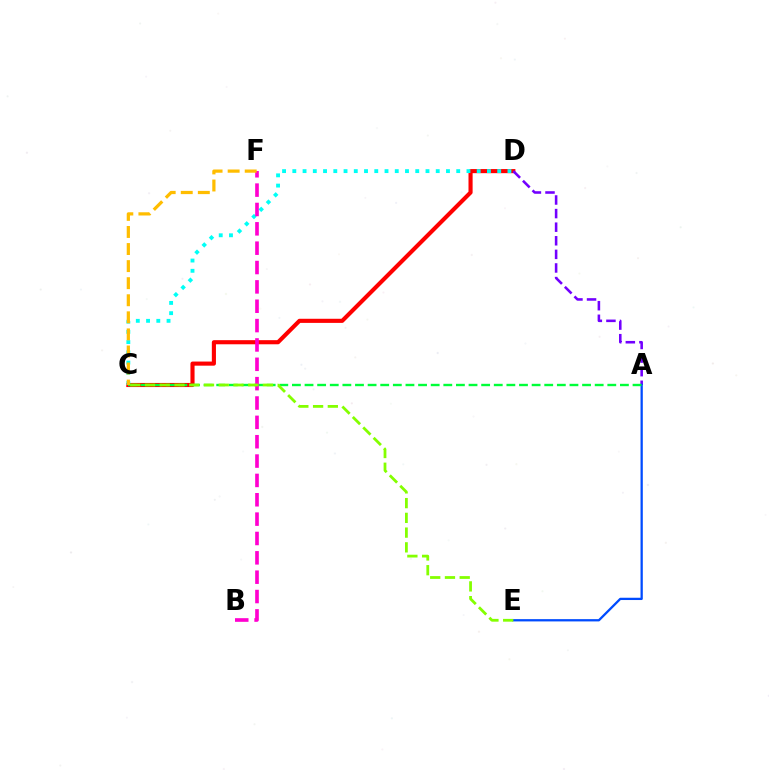{('C', 'D'): [{'color': '#ff0000', 'line_style': 'solid', 'thickness': 2.96}, {'color': '#00fff6', 'line_style': 'dotted', 'thickness': 2.78}], ('A', 'D'): [{'color': '#7200ff', 'line_style': 'dashed', 'thickness': 1.85}], ('A', 'E'): [{'color': '#004bff', 'line_style': 'solid', 'thickness': 1.64}], ('A', 'C'): [{'color': '#00ff39', 'line_style': 'dashed', 'thickness': 1.71}], ('B', 'F'): [{'color': '#ff00cf', 'line_style': 'dashed', 'thickness': 2.63}], ('C', 'F'): [{'color': '#ffbd00', 'line_style': 'dashed', 'thickness': 2.32}], ('C', 'E'): [{'color': '#84ff00', 'line_style': 'dashed', 'thickness': 2.0}]}